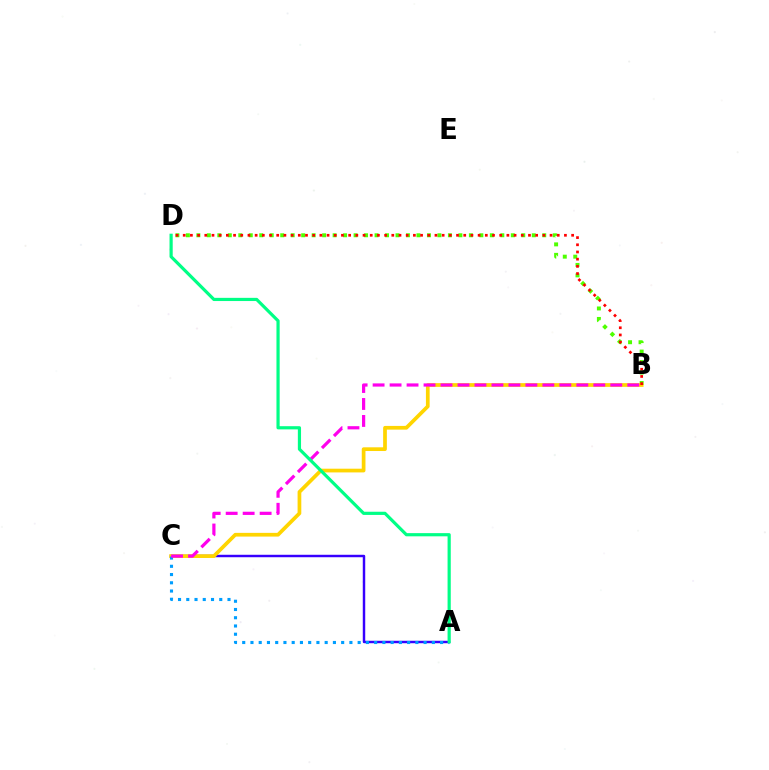{('B', 'D'): [{'color': '#4fff00', 'line_style': 'dotted', 'thickness': 2.85}, {'color': '#ff0000', 'line_style': 'dotted', 'thickness': 1.95}], ('A', 'C'): [{'color': '#3700ff', 'line_style': 'solid', 'thickness': 1.77}, {'color': '#009eff', 'line_style': 'dotted', 'thickness': 2.24}], ('B', 'C'): [{'color': '#ffd500', 'line_style': 'solid', 'thickness': 2.68}, {'color': '#ff00ed', 'line_style': 'dashed', 'thickness': 2.31}], ('A', 'D'): [{'color': '#00ff86', 'line_style': 'solid', 'thickness': 2.3}]}